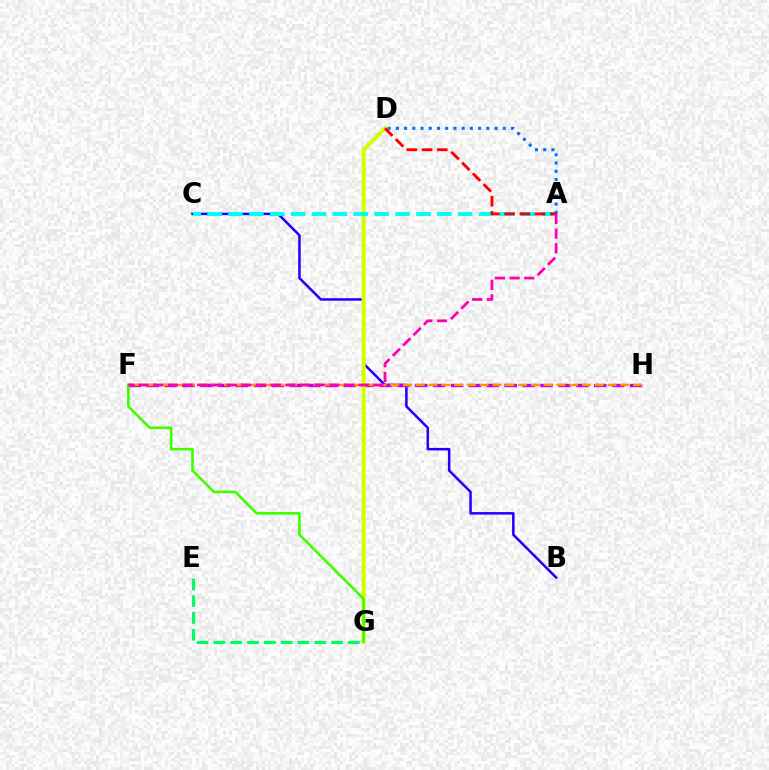{('B', 'C'): [{'color': '#2500ff', 'line_style': 'solid', 'thickness': 1.81}], ('F', 'H'): [{'color': '#b900ff', 'line_style': 'dashed', 'thickness': 2.43}, {'color': '#ff9400', 'line_style': 'dashed', 'thickness': 1.74}], ('E', 'G'): [{'color': '#00ff5c', 'line_style': 'dashed', 'thickness': 2.28}], ('D', 'G'): [{'color': '#d1ff00', 'line_style': 'solid', 'thickness': 2.9}], ('F', 'G'): [{'color': '#3dff00', 'line_style': 'solid', 'thickness': 1.88}], ('A', 'C'): [{'color': '#00fff6', 'line_style': 'dashed', 'thickness': 2.84}], ('A', 'D'): [{'color': '#0074ff', 'line_style': 'dotted', 'thickness': 2.23}, {'color': '#ff0000', 'line_style': 'dashed', 'thickness': 2.07}], ('A', 'F'): [{'color': '#ff00ac', 'line_style': 'dashed', 'thickness': 1.99}]}